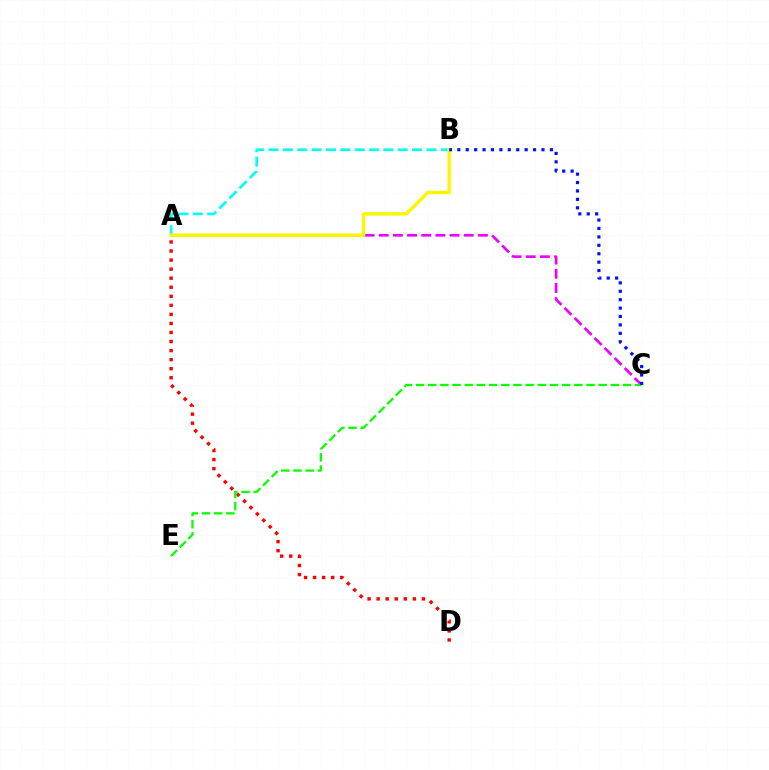{('A', 'C'): [{'color': '#ee00ff', 'line_style': 'dashed', 'thickness': 1.92}], ('A', 'B'): [{'color': '#00fff6', 'line_style': 'dashed', 'thickness': 1.95}, {'color': '#fcf500', 'line_style': 'solid', 'thickness': 2.43}], ('A', 'D'): [{'color': '#ff0000', 'line_style': 'dotted', 'thickness': 2.46}], ('C', 'E'): [{'color': '#08ff00', 'line_style': 'dashed', 'thickness': 1.65}], ('B', 'C'): [{'color': '#0010ff', 'line_style': 'dotted', 'thickness': 2.29}]}